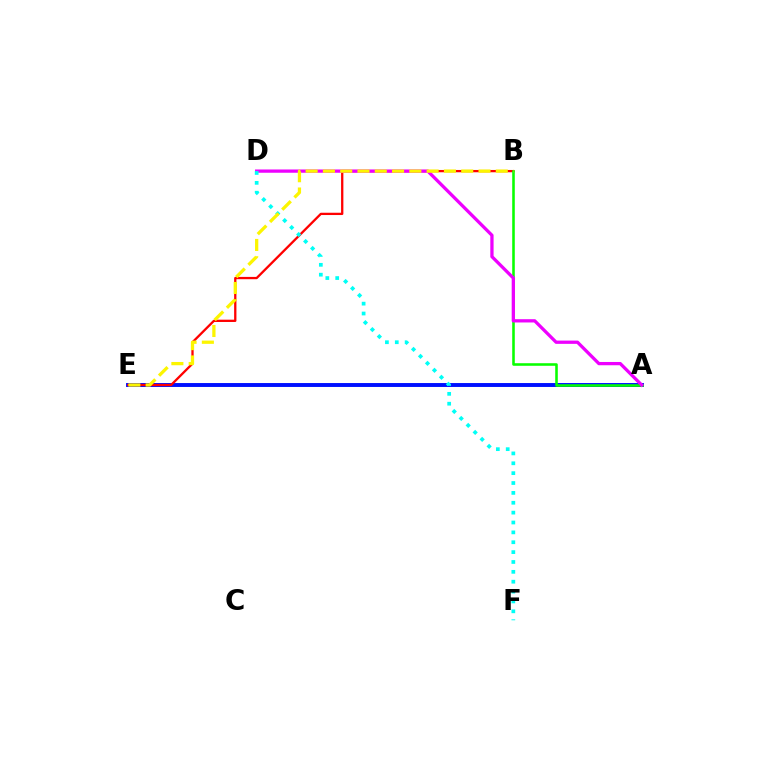{('A', 'E'): [{'color': '#0010ff', 'line_style': 'solid', 'thickness': 2.82}], ('B', 'E'): [{'color': '#ff0000', 'line_style': 'solid', 'thickness': 1.65}, {'color': '#fcf500', 'line_style': 'dashed', 'thickness': 2.35}], ('A', 'B'): [{'color': '#08ff00', 'line_style': 'solid', 'thickness': 1.85}], ('A', 'D'): [{'color': '#ee00ff', 'line_style': 'solid', 'thickness': 2.36}], ('D', 'F'): [{'color': '#00fff6', 'line_style': 'dotted', 'thickness': 2.68}]}